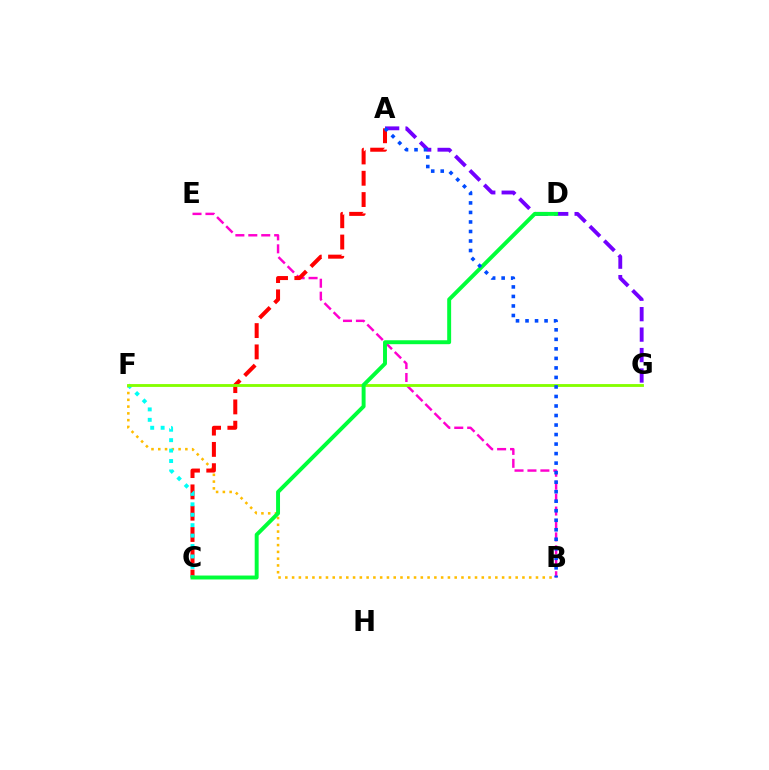{('A', 'G'): [{'color': '#7200ff', 'line_style': 'dashed', 'thickness': 2.78}], ('B', 'E'): [{'color': '#ff00cf', 'line_style': 'dashed', 'thickness': 1.76}], ('B', 'F'): [{'color': '#ffbd00', 'line_style': 'dotted', 'thickness': 1.84}], ('A', 'C'): [{'color': '#ff0000', 'line_style': 'dashed', 'thickness': 2.89}], ('C', 'F'): [{'color': '#00fff6', 'line_style': 'dotted', 'thickness': 2.83}], ('F', 'G'): [{'color': '#84ff00', 'line_style': 'solid', 'thickness': 2.05}], ('C', 'D'): [{'color': '#00ff39', 'line_style': 'solid', 'thickness': 2.83}], ('A', 'B'): [{'color': '#004bff', 'line_style': 'dotted', 'thickness': 2.59}]}